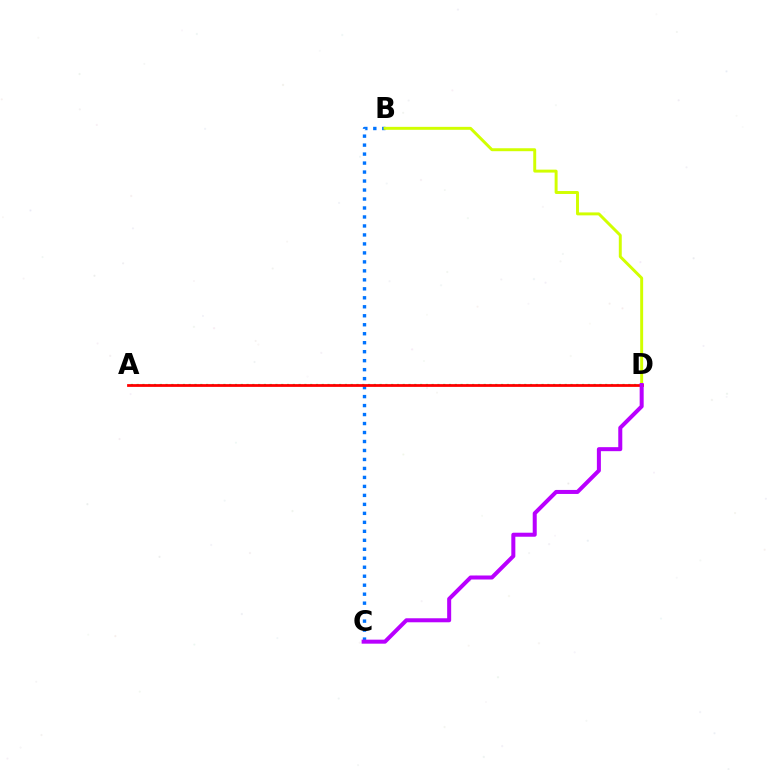{('B', 'C'): [{'color': '#0074ff', 'line_style': 'dotted', 'thickness': 2.44}], ('A', 'D'): [{'color': '#00ff5c', 'line_style': 'dotted', 'thickness': 1.57}, {'color': '#ff0000', 'line_style': 'solid', 'thickness': 1.99}], ('B', 'D'): [{'color': '#d1ff00', 'line_style': 'solid', 'thickness': 2.12}], ('C', 'D'): [{'color': '#b900ff', 'line_style': 'solid', 'thickness': 2.89}]}